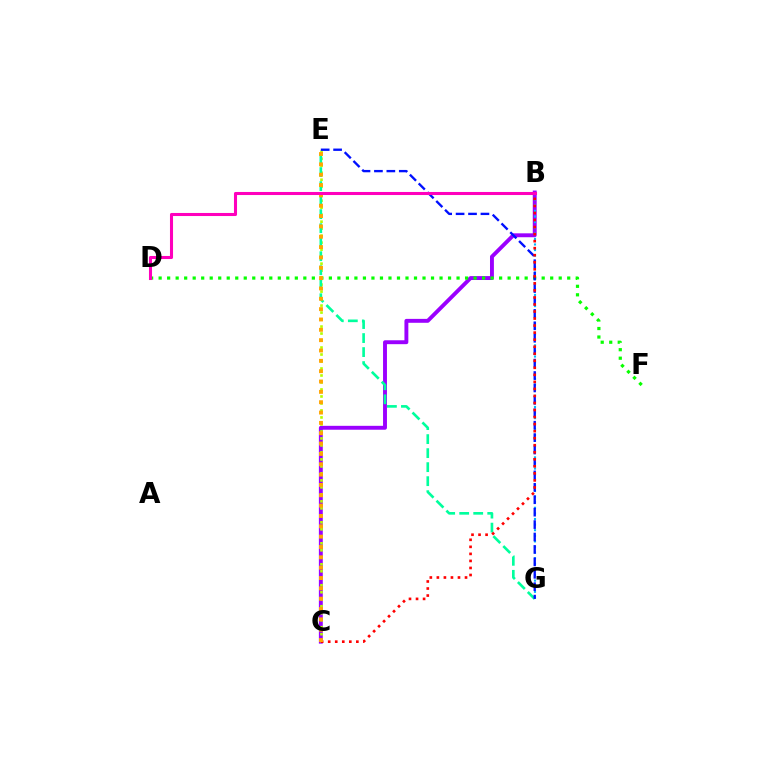{('B', 'C'): [{'color': '#9b00ff', 'line_style': 'solid', 'thickness': 2.81}, {'color': '#ff0000', 'line_style': 'dotted', 'thickness': 1.91}], ('B', 'G'): [{'color': '#00b5ff', 'line_style': 'dotted', 'thickness': 1.52}], ('D', 'F'): [{'color': '#08ff00', 'line_style': 'dotted', 'thickness': 2.31}], ('C', 'E'): [{'color': '#b3ff00', 'line_style': 'dotted', 'thickness': 1.9}, {'color': '#ffa500', 'line_style': 'dotted', 'thickness': 2.81}], ('E', 'G'): [{'color': '#00ff9d', 'line_style': 'dashed', 'thickness': 1.9}, {'color': '#0010ff', 'line_style': 'dashed', 'thickness': 1.69}], ('B', 'D'): [{'color': '#ff00bd', 'line_style': 'solid', 'thickness': 2.21}]}